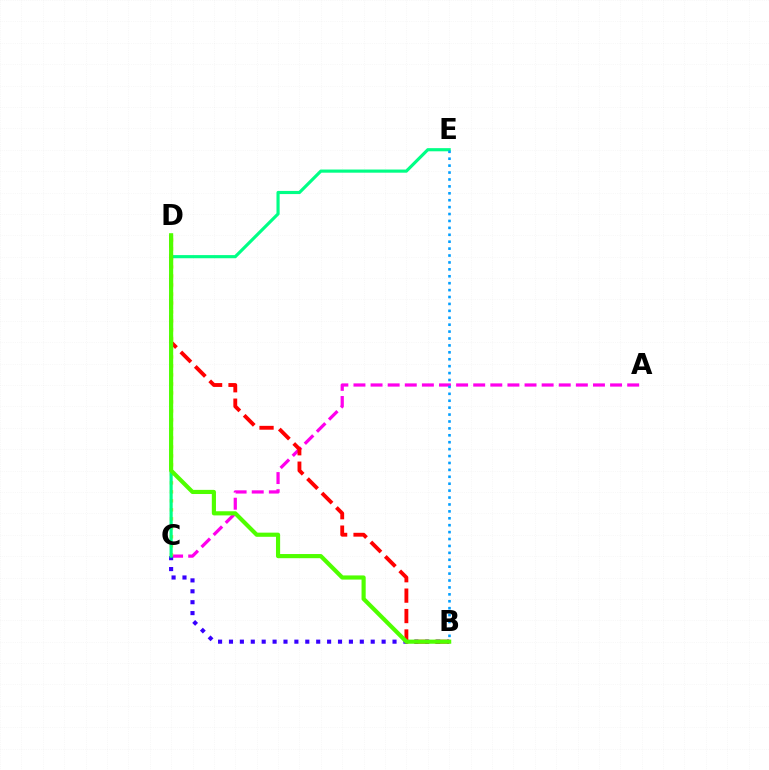{('A', 'C'): [{'color': '#ff00ed', 'line_style': 'dashed', 'thickness': 2.32}], ('B', 'C'): [{'color': '#3700ff', 'line_style': 'dotted', 'thickness': 2.96}], ('C', 'D'): [{'color': '#ffd500', 'line_style': 'dotted', 'thickness': 2.44}], ('C', 'E'): [{'color': '#00ff86', 'line_style': 'solid', 'thickness': 2.27}], ('B', 'D'): [{'color': '#ff0000', 'line_style': 'dashed', 'thickness': 2.77}, {'color': '#4fff00', 'line_style': 'solid', 'thickness': 2.99}], ('B', 'E'): [{'color': '#009eff', 'line_style': 'dotted', 'thickness': 1.88}]}